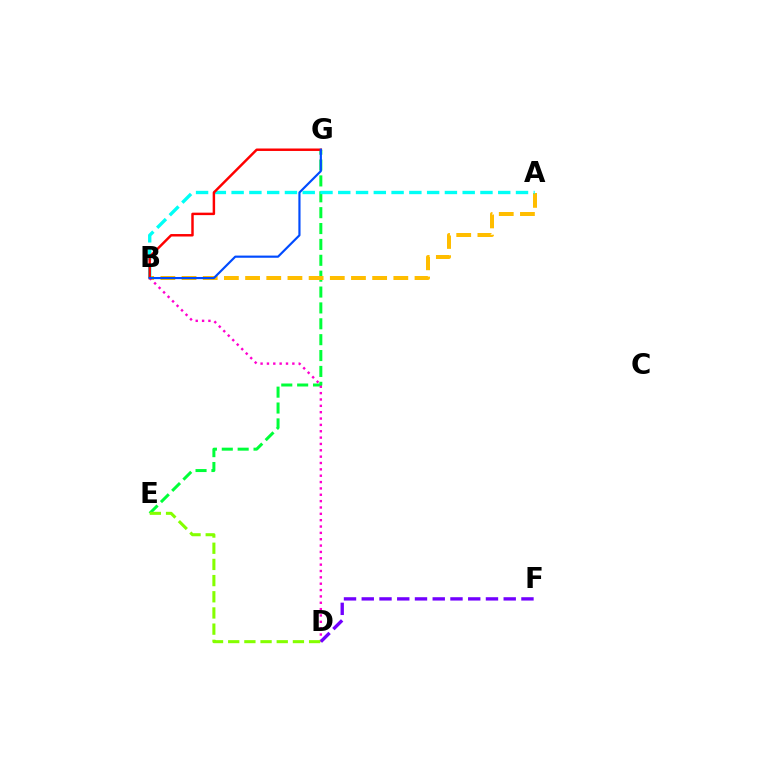{('E', 'G'): [{'color': '#00ff39', 'line_style': 'dashed', 'thickness': 2.16}], ('A', 'B'): [{'color': '#ffbd00', 'line_style': 'dashed', 'thickness': 2.88}, {'color': '#00fff6', 'line_style': 'dashed', 'thickness': 2.41}], ('B', 'D'): [{'color': '#ff00cf', 'line_style': 'dotted', 'thickness': 1.73}], ('D', 'F'): [{'color': '#7200ff', 'line_style': 'dashed', 'thickness': 2.41}], ('D', 'E'): [{'color': '#84ff00', 'line_style': 'dashed', 'thickness': 2.2}], ('B', 'G'): [{'color': '#ff0000', 'line_style': 'solid', 'thickness': 1.77}, {'color': '#004bff', 'line_style': 'solid', 'thickness': 1.56}]}